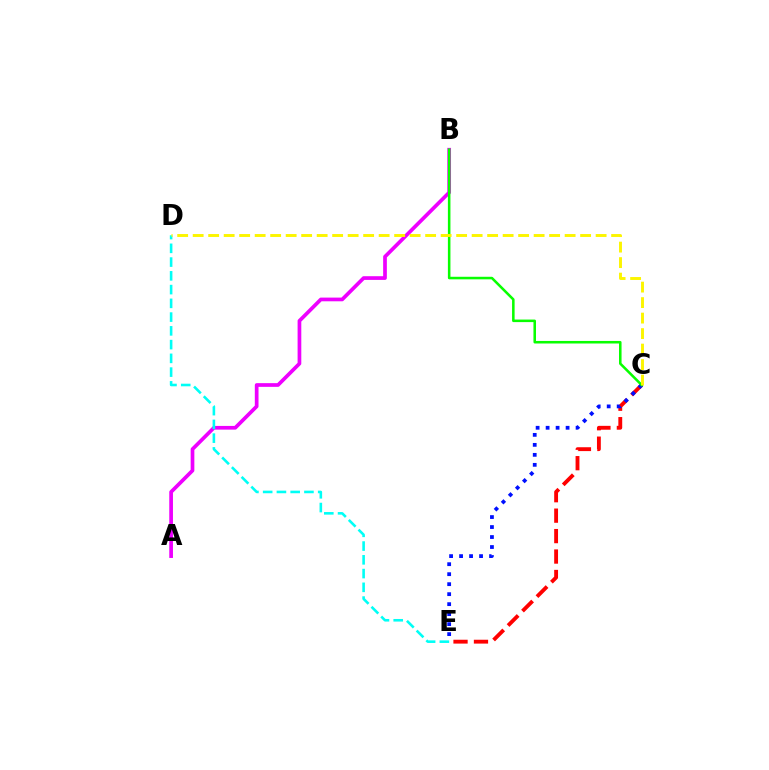{('A', 'B'): [{'color': '#ee00ff', 'line_style': 'solid', 'thickness': 2.67}], ('C', 'E'): [{'color': '#ff0000', 'line_style': 'dashed', 'thickness': 2.78}, {'color': '#0010ff', 'line_style': 'dotted', 'thickness': 2.71}], ('B', 'C'): [{'color': '#08ff00', 'line_style': 'solid', 'thickness': 1.83}], ('D', 'E'): [{'color': '#00fff6', 'line_style': 'dashed', 'thickness': 1.87}], ('C', 'D'): [{'color': '#fcf500', 'line_style': 'dashed', 'thickness': 2.11}]}